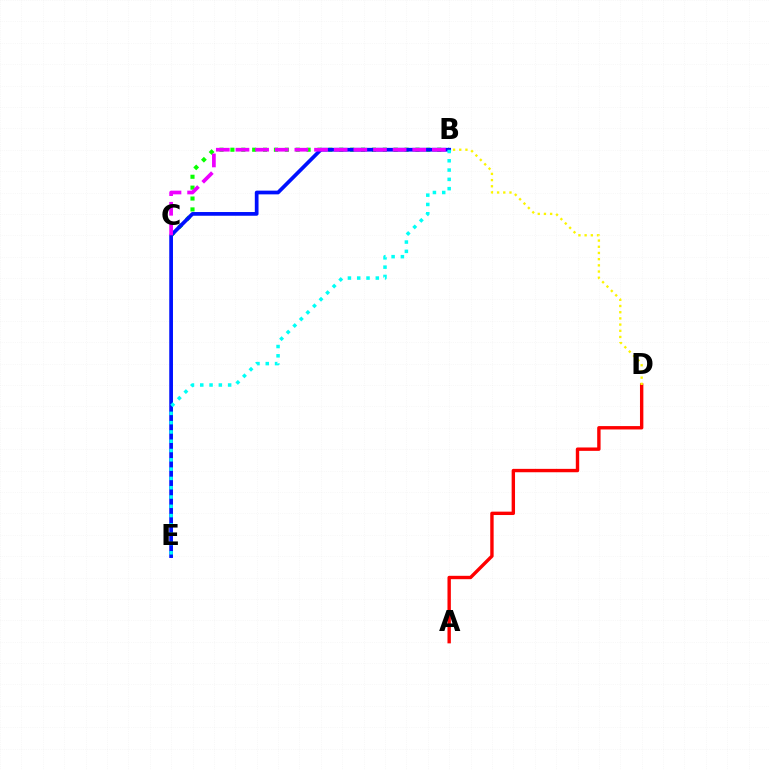{('A', 'D'): [{'color': '#ff0000', 'line_style': 'solid', 'thickness': 2.44}], ('B', 'D'): [{'color': '#fcf500', 'line_style': 'dotted', 'thickness': 1.68}], ('B', 'C'): [{'color': '#08ff00', 'line_style': 'dotted', 'thickness': 2.96}, {'color': '#ee00ff', 'line_style': 'dashed', 'thickness': 2.67}], ('B', 'E'): [{'color': '#0010ff', 'line_style': 'solid', 'thickness': 2.68}, {'color': '#00fff6', 'line_style': 'dotted', 'thickness': 2.53}]}